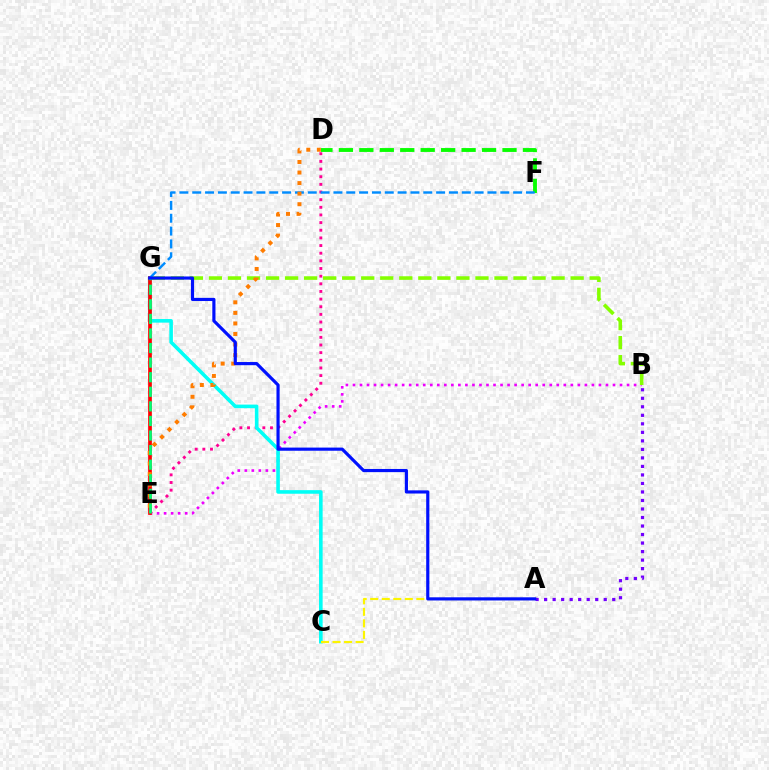{('B', 'E'): [{'color': '#ee00ff', 'line_style': 'dotted', 'thickness': 1.91}], ('A', 'B'): [{'color': '#7200ff', 'line_style': 'dotted', 'thickness': 2.31}], ('D', 'E'): [{'color': '#ff0094', 'line_style': 'dotted', 'thickness': 2.08}, {'color': '#ff7c00', 'line_style': 'dotted', 'thickness': 2.87}], ('C', 'G'): [{'color': '#00fff6', 'line_style': 'solid', 'thickness': 2.59}], ('D', 'F'): [{'color': '#08ff00', 'line_style': 'dashed', 'thickness': 2.78}], ('B', 'G'): [{'color': '#84ff00', 'line_style': 'dashed', 'thickness': 2.59}], ('E', 'G'): [{'color': '#ff0000', 'line_style': 'solid', 'thickness': 2.66}, {'color': '#00ff74', 'line_style': 'dashed', 'thickness': 1.98}], ('F', 'G'): [{'color': '#008cff', 'line_style': 'dashed', 'thickness': 1.74}], ('A', 'C'): [{'color': '#fcf500', 'line_style': 'dashed', 'thickness': 1.57}], ('A', 'G'): [{'color': '#0010ff', 'line_style': 'solid', 'thickness': 2.28}]}